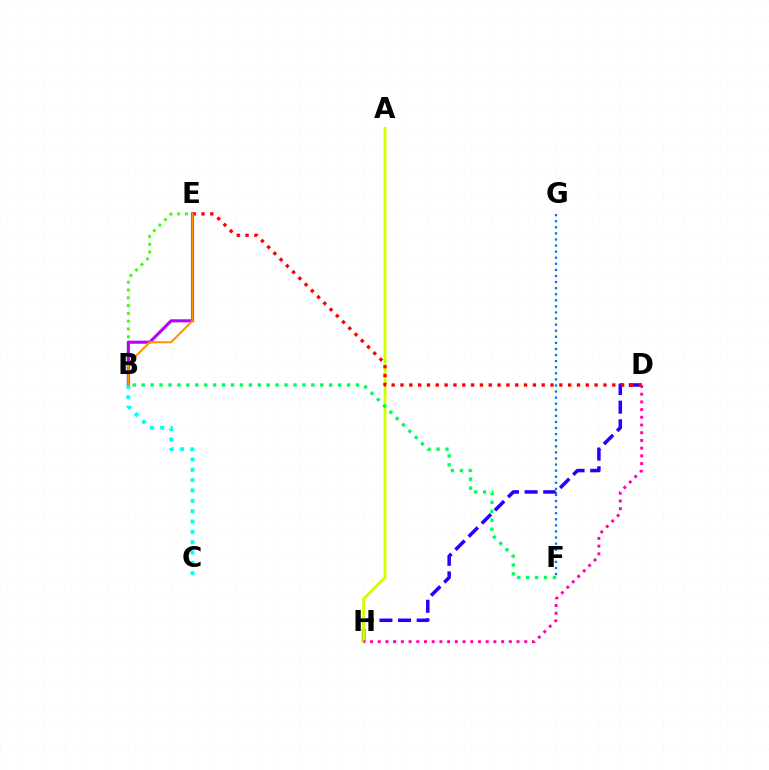{('D', 'H'): [{'color': '#2500ff', 'line_style': 'dashed', 'thickness': 2.53}, {'color': '#ff00ac', 'line_style': 'dotted', 'thickness': 2.1}], ('B', 'E'): [{'color': '#3dff00', 'line_style': 'dotted', 'thickness': 2.12}, {'color': '#b900ff', 'line_style': 'solid', 'thickness': 2.23}, {'color': '#ff9400', 'line_style': 'solid', 'thickness': 1.51}], ('B', 'C'): [{'color': '#00fff6', 'line_style': 'dotted', 'thickness': 2.81}], ('A', 'H'): [{'color': '#d1ff00', 'line_style': 'solid', 'thickness': 2.08}], ('D', 'E'): [{'color': '#ff0000', 'line_style': 'dotted', 'thickness': 2.4}], ('B', 'F'): [{'color': '#00ff5c', 'line_style': 'dotted', 'thickness': 2.43}], ('F', 'G'): [{'color': '#0074ff', 'line_style': 'dotted', 'thickness': 1.65}]}